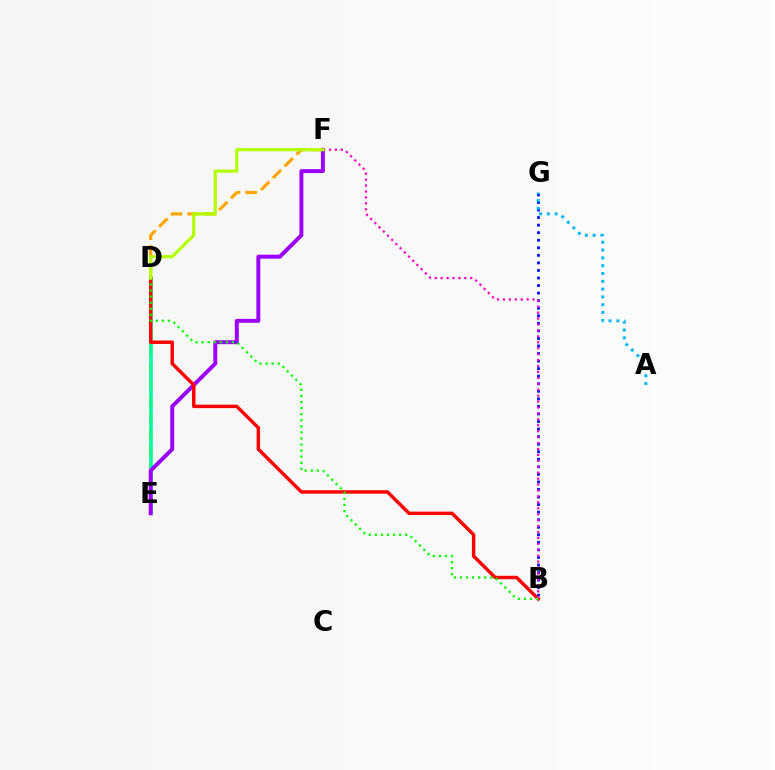{('E', 'F'): [{'color': '#ffa500', 'line_style': 'dashed', 'thickness': 2.27}, {'color': '#9b00ff', 'line_style': 'solid', 'thickness': 2.83}], ('D', 'E'): [{'color': '#00ff9d', 'line_style': 'solid', 'thickness': 2.56}], ('B', 'G'): [{'color': '#0010ff', 'line_style': 'dotted', 'thickness': 2.05}], ('B', 'D'): [{'color': '#ff0000', 'line_style': 'solid', 'thickness': 2.47}, {'color': '#08ff00', 'line_style': 'dotted', 'thickness': 1.65}], ('A', 'G'): [{'color': '#00b5ff', 'line_style': 'dotted', 'thickness': 2.12}], ('B', 'F'): [{'color': '#ff00bd', 'line_style': 'dotted', 'thickness': 1.61}], ('D', 'F'): [{'color': '#b3ff00', 'line_style': 'solid', 'thickness': 2.29}]}